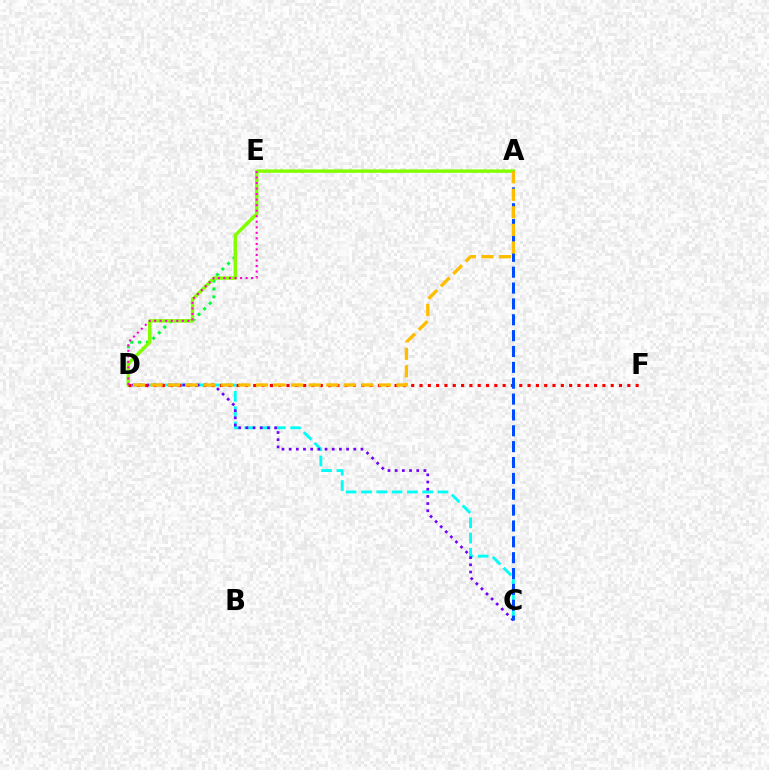{('C', 'D'): [{'color': '#00fff6', 'line_style': 'dashed', 'thickness': 2.08}, {'color': '#7200ff', 'line_style': 'dotted', 'thickness': 1.95}], ('D', 'E'): [{'color': '#00ff39', 'line_style': 'dotted', 'thickness': 2.14}, {'color': '#ff00cf', 'line_style': 'dotted', 'thickness': 1.5}], ('A', 'D'): [{'color': '#84ff00', 'line_style': 'solid', 'thickness': 2.47}, {'color': '#ffbd00', 'line_style': 'dashed', 'thickness': 2.39}], ('D', 'F'): [{'color': '#ff0000', 'line_style': 'dotted', 'thickness': 2.26}], ('A', 'C'): [{'color': '#004bff', 'line_style': 'dashed', 'thickness': 2.15}]}